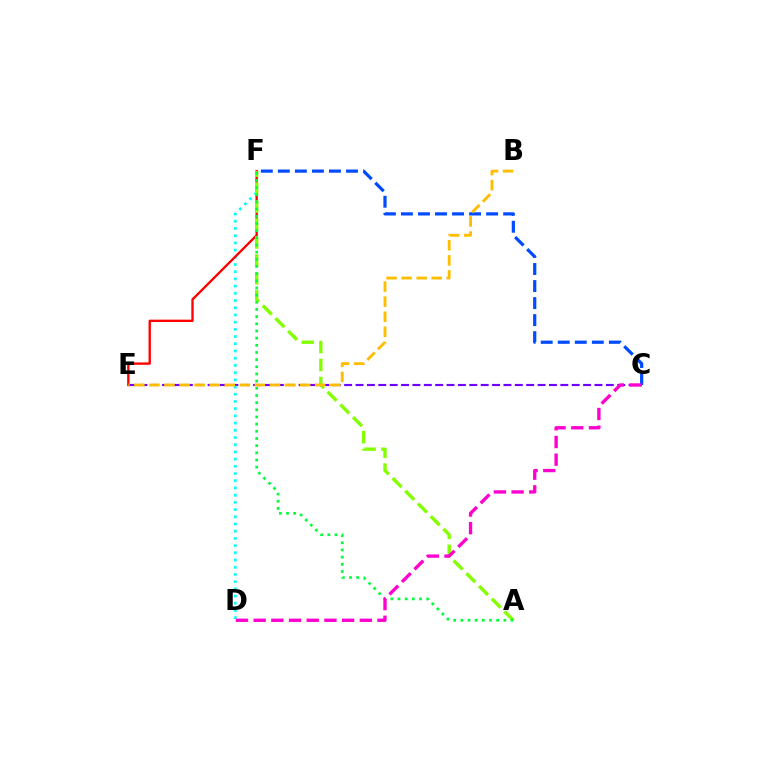{('C', 'E'): [{'color': '#7200ff', 'line_style': 'dashed', 'thickness': 1.55}], ('D', 'F'): [{'color': '#00fff6', 'line_style': 'dotted', 'thickness': 1.96}], ('E', 'F'): [{'color': '#ff0000', 'line_style': 'solid', 'thickness': 1.7}], ('A', 'F'): [{'color': '#84ff00', 'line_style': 'dashed', 'thickness': 2.44}, {'color': '#00ff39', 'line_style': 'dotted', 'thickness': 1.95}], ('C', 'F'): [{'color': '#004bff', 'line_style': 'dashed', 'thickness': 2.31}], ('B', 'E'): [{'color': '#ffbd00', 'line_style': 'dashed', 'thickness': 2.05}], ('C', 'D'): [{'color': '#ff00cf', 'line_style': 'dashed', 'thickness': 2.4}]}